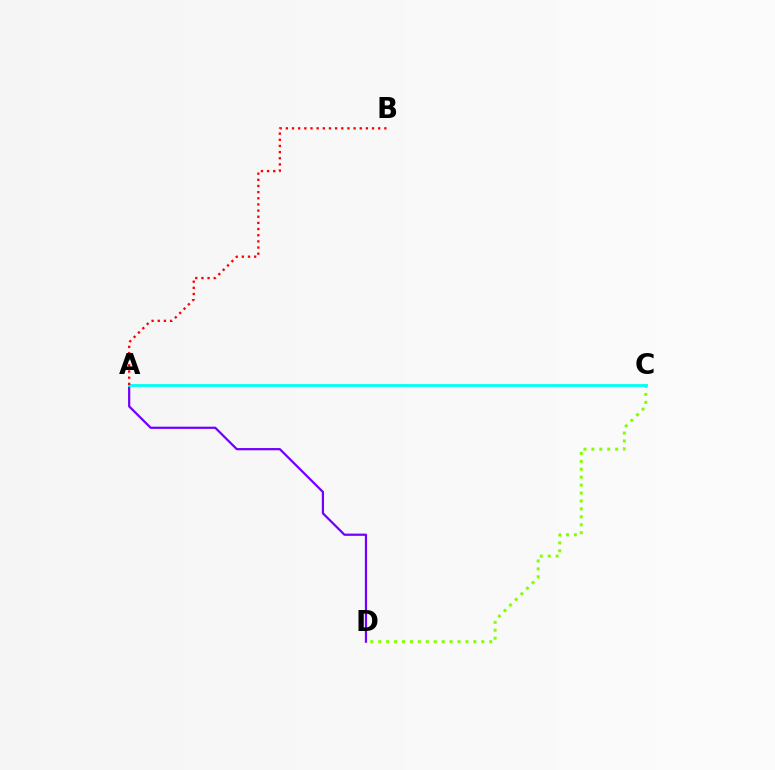{('C', 'D'): [{'color': '#84ff00', 'line_style': 'dotted', 'thickness': 2.15}], ('A', 'D'): [{'color': '#7200ff', 'line_style': 'solid', 'thickness': 1.61}], ('A', 'C'): [{'color': '#00fff6', 'line_style': 'solid', 'thickness': 2.03}], ('A', 'B'): [{'color': '#ff0000', 'line_style': 'dotted', 'thickness': 1.67}]}